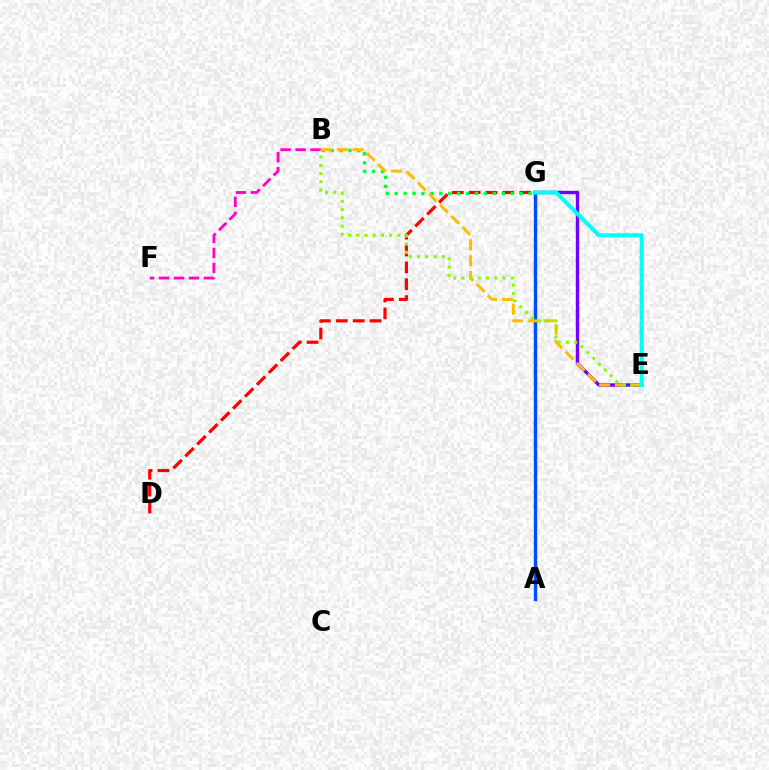{('E', 'G'): [{'color': '#7200ff', 'line_style': 'solid', 'thickness': 2.45}, {'color': '#00fff6', 'line_style': 'solid', 'thickness': 2.92}], ('D', 'G'): [{'color': '#ff0000', 'line_style': 'dashed', 'thickness': 2.29}], ('A', 'G'): [{'color': '#004bff', 'line_style': 'solid', 'thickness': 2.45}], ('B', 'G'): [{'color': '#00ff39', 'line_style': 'dotted', 'thickness': 2.42}], ('B', 'F'): [{'color': '#ff00cf', 'line_style': 'dashed', 'thickness': 2.04}], ('B', 'E'): [{'color': '#ffbd00', 'line_style': 'dashed', 'thickness': 2.14}, {'color': '#84ff00', 'line_style': 'dotted', 'thickness': 2.23}]}